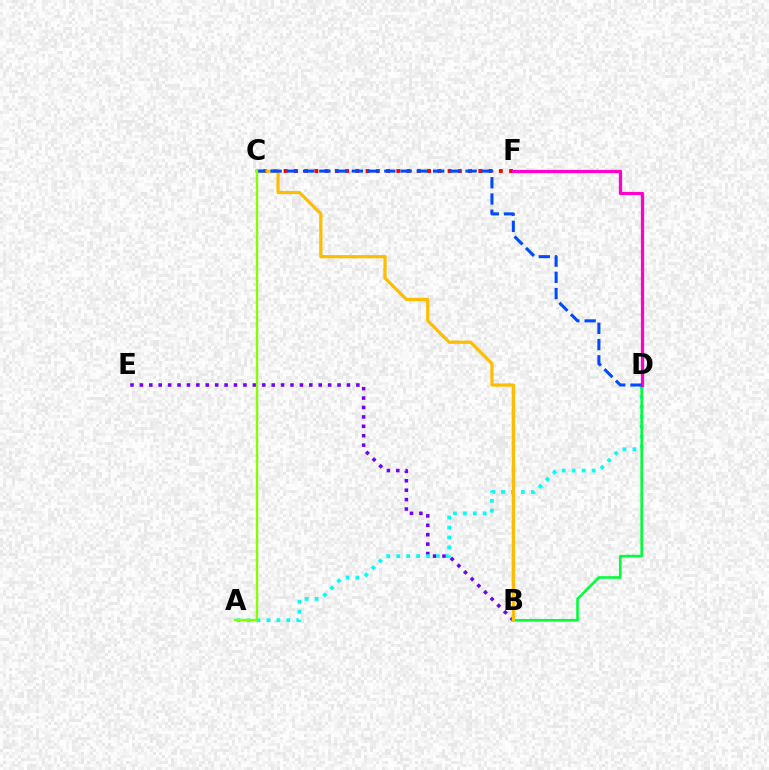{('B', 'E'): [{'color': '#7200ff', 'line_style': 'dotted', 'thickness': 2.56}], ('C', 'F'): [{'color': '#ff0000', 'line_style': 'dotted', 'thickness': 2.78}], ('A', 'D'): [{'color': '#00fff6', 'line_style': 'dotted', 'thickness': 2.7}], ('B', 'D'): [{'color': '#00ff39', 'line_style': 'solid', 'thickness': 1.87}], ('B', 'C'): [{'color': '#ffbd00', 'line_style': 'solid', 'thickness': 2.31}], ('D', 'F'): [{'color': '#ff00cf', 'line_style': 'solid', 'thickness': 2.32}], ('C', 'D'): [{'color': '#004bff', 'line_style': 'dashed', 'thickness': 2.21}], ('A', 'C'): [{'color': '#84ff00', 'line_style': 'solid', 'thickness': 1.69}]}